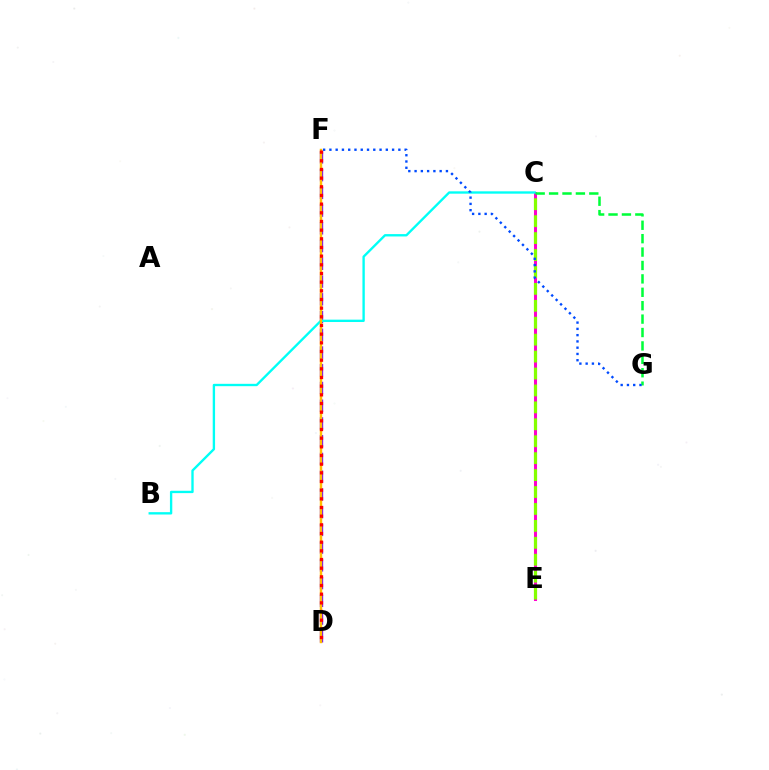{('C', 'E'): [{'color': '#ff00cf', 'line_style': 'solid', 'thickness': 2.19}, {'color': '#84ff00', 'line_style': 'dashed', 'thickness': 2.3}], ('D', 'F'): [{'color': '#7200ff', 'line_style': 'dashed', 'thickness': 2.41}, {'color': '#ffbd00', 'line_style': 'solid', 'thickness': 1.75}, {'color': '#ff0000', 'line_style': 'dotted', 'thickness': 2.36}], ('B', 'C'): [{'color': '#00fff6', 'line_style': 'solid', 'thickness': 1.69}], ('C', 'G'): [{'color': '#00ff39', 'line_style': 'dashed', 'thickness': 1.82}], ('F', 'G'): [{'color': '#004bff', 'line_style': 'dotted', 'thickness': 1.7}]}